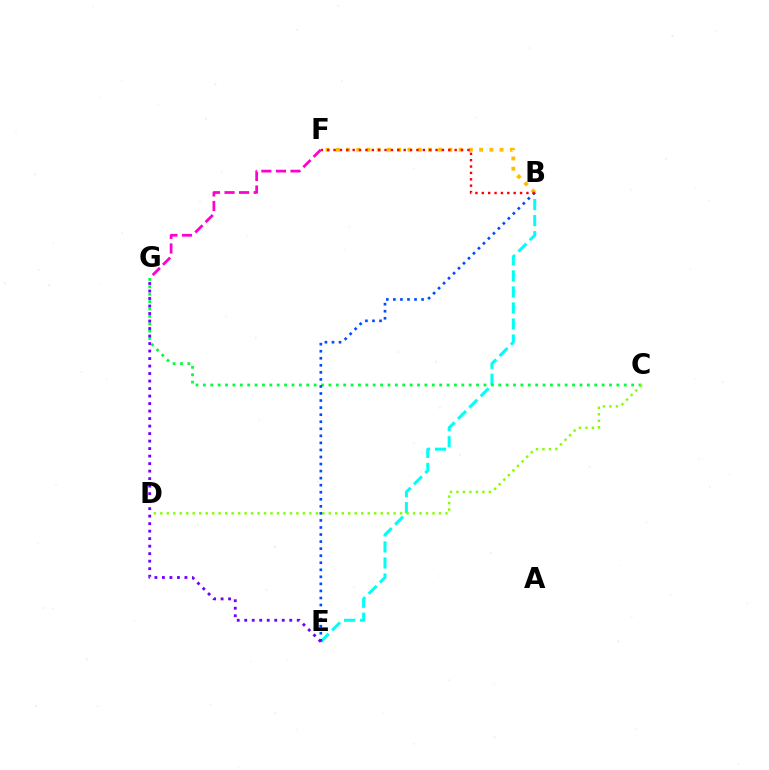{('B', 'E'): [{'color': '#00fff6', 'line_style': 'dashed', 'thickness': 2.18}, {'color': '#004bff', 'line_style': 'dotted', 'thickness': 1.92}], ('C', 'G'): [{'color': '#00ff39', 'line_style': 'dotted', 'thickness': 2.01}], ('C', 'D'): [{'color': '#84ff00', 'line_style': 'dotted', 'thickness': 1.76}], ('B', 'F'): [{'color': '#ffbd00', 'line_style': 'dotted', 'thickness': 2.78}, {'color': '#ff0000', 'line_style': 'dotted', 'thickness': 1.73}], ('E', 'G'): [{'color': '#7200ff', 'line_style': 'dotted', 'thickness': 2.04}], ('F', 'G'): [{'color': '#ff00cf', 'line_style': 'dashed', 'thickness': 1.98}]}